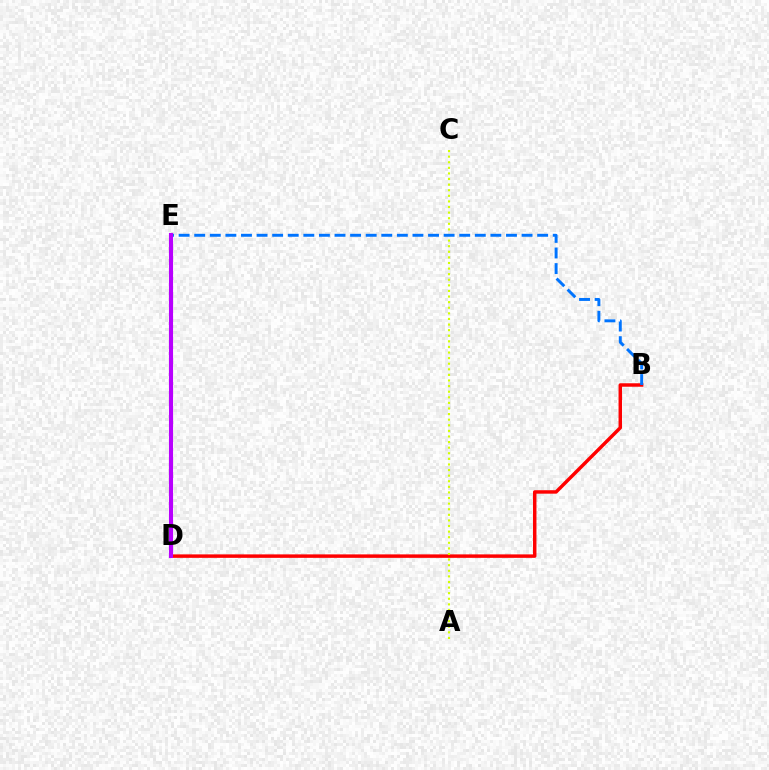{('B', 'D'): [{'color': '#ff0000', 'line_style': 'solid', 'thickness': 2.49}], ('D', 'E'): [{'color': '#00ff5c', 'line_style': 'solid', 'thickness': 1.87}, {'color': '#b900ff', 'line_style': 'solid', 'thickness': 2.96}], ('A', 'C'): [{'color': '#d1ff00', 'line_style': 'dotted', 'thickness': 1.52}], ('B', 'E'): [{'color': '#0074ff', 'line_style': 'dashed', 'thickness': 2.12}]}